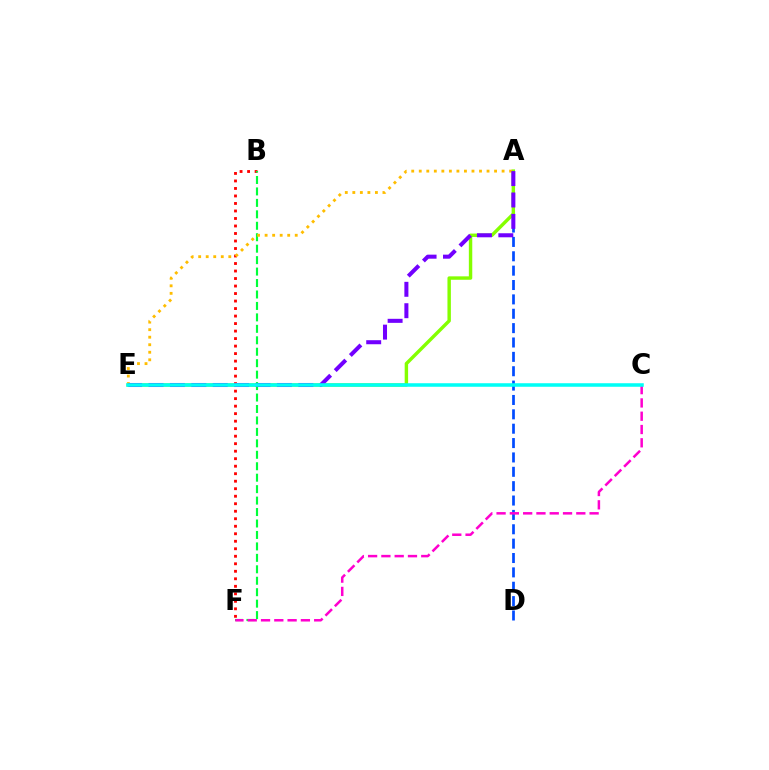{('A', 'D'): [{'color': '#004bff', 'line_style': 'dashed', 'thickness': 1.95}], ('A', 'E'): [{'color': '#84ff00', 'line_style': 'solid', 'thickness': 2.46}, {'color': '#ffbd00', 'line_style': 'dotted', 'thickness': 2.05}, {'color': '#7200ff', 'line_style': 'dashed', 'thickness': 2.91}], ('B', 'F'): [{'color': '#ff0000', 'line_style': 'dotted', 'thickness': 2.04}, {'color': '#00ff39', 'line_style': 'dashed', 'thickness': 1.56}], ('C', 'F'): [{'color': '#ff00cf', 'line_style': 'dashed', 'thickness': 1.81}], ('C', 'E'): [{'color': '#00fff6', 'line_style': 'solid', 'thickness': 2.55}]}